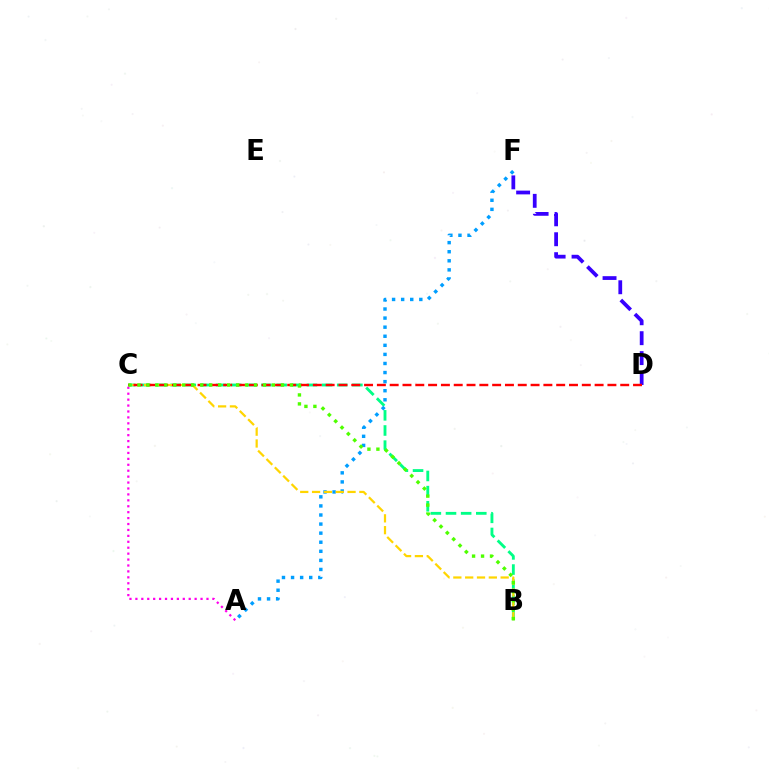{('A', 'C'): [{'color': '#ff00ed', 'line_style': 'dotted', 'thickness': 1.61}], ('D', 'F'): [{'color': '#3700ff', 'line_style': 'dashed', 'thickness': 2.71}], ('B', 'C'): [{'color': '#00ff86', 'line_style': 'dashed', 'thickness': 2.06}, {'color': '#ffd500', 'line_style': 'dashed', 'thickness': 1.61}, {'color': '#4fff00', 'line_style': 'dotted', 'thickness': 2.44}], ('A', 'F'): [{'color': '#009eff', 'line_style': 'dotted', 'thickness': 2.47}], ('C', 'D'): [{'color': '#ff0000', 'line_style': 'dashed', 'thickness': 1.74}]}